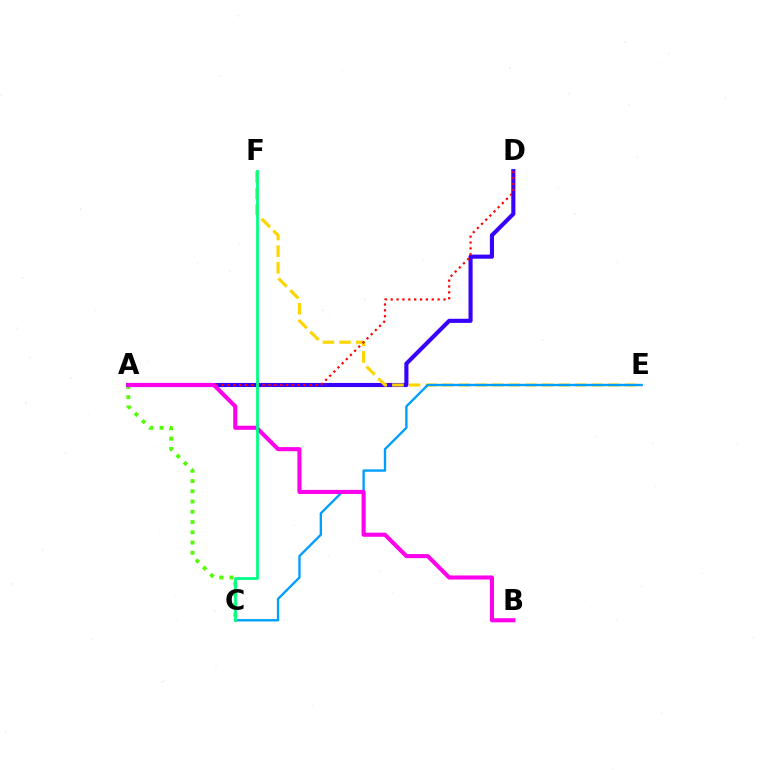{('A', 'C'): [{'color': '#4fff00', 'line_style': 'dotted', 'thickness': 2.78}], ('A', 'D'): [{'color': '#3700ff', 'line_style': 'solid', 'thickness': 2.96}, {'color': '#ff0000', 'line_style': 'dotted', 'thickness': 1.59}], ('E', 'F'): [{'color': '#ffd500', 'line_style': 'dashed', 'thickness': 2.26}], ('C', 'E'): [{'color': '#009eff', 'line_style': 'solid', 'thickness': 1.69}], ('A', 'B'): [{'color': '#ff00ed', 'line_style': 'solid', 'thickness': 2.95}], ('C', 'F'): [{'color': '#00ff86', 'line_style': 'solid', 'thickness': 2.01}]}